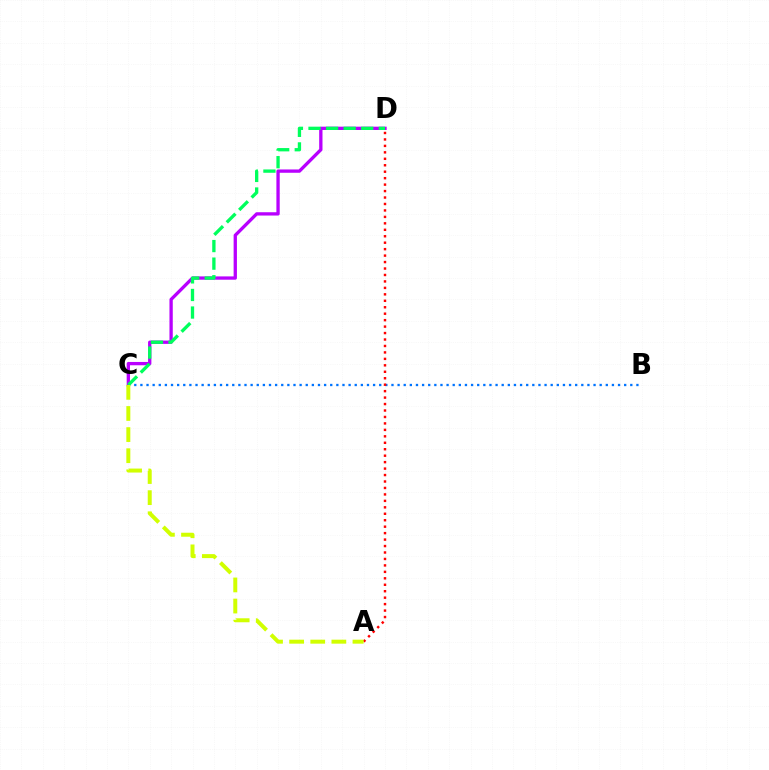{('B', 'C'): [{'color': '#0074ff', 'line_style': 'dotted', 'thickness': 1.66}], ('C', 'D'): [{'color': '#b900ff', 'line_style': 'solid', 'thickness': 2.38}, {'color': '#00ff5c', 'line_style': 'dashed', 'thickness': 2.39}], ('A', 'D'): [{'color': '#ff0000', 'line_style': 'dotted', 'thickness': 1.75}], ('A', 'C'): [{'color': '#d1ff00', 'line_style': 'dashed', 'thickness': 2.87}]}